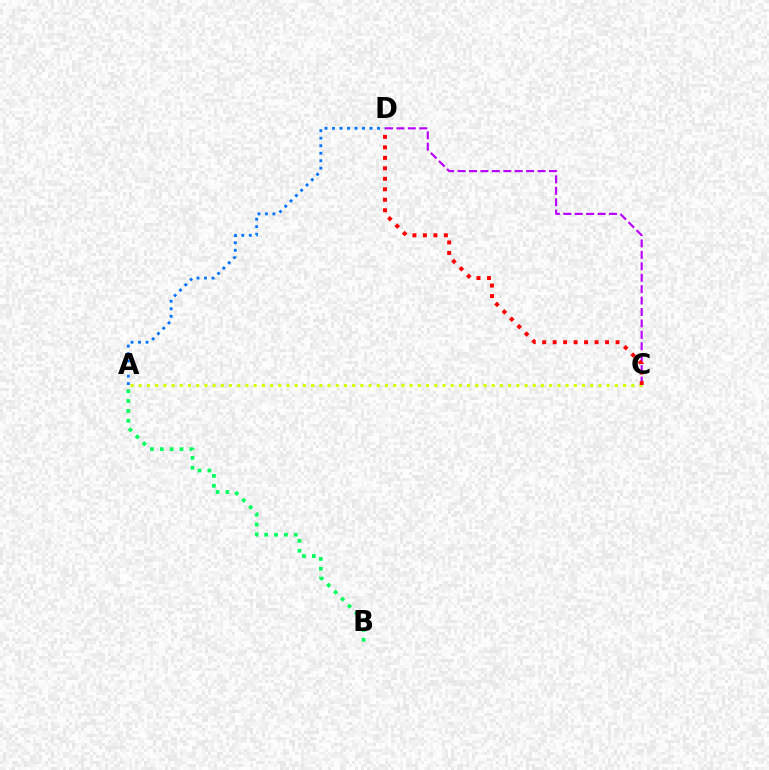{('A', 'B'): [{'color': '#00ff5c', 'line_style': 'dotted', 'thickness': 2.68}], ('C', 'D'): [{'color': '#b900ff', 'line_style': 'dashed', 'thickness': 1.55}, {'color': '#ff0000', 'line_style': 'dotted', 'thickness': 2.85}], ('A', 'D'): [{'color': '#0074ff', 'line_style': 'dotted', 'thickness': 2.04}], ('A', 'C'): [{'color': '#d1ff00', 'line_style': 'dotted', 'thickness': 2.23}]}